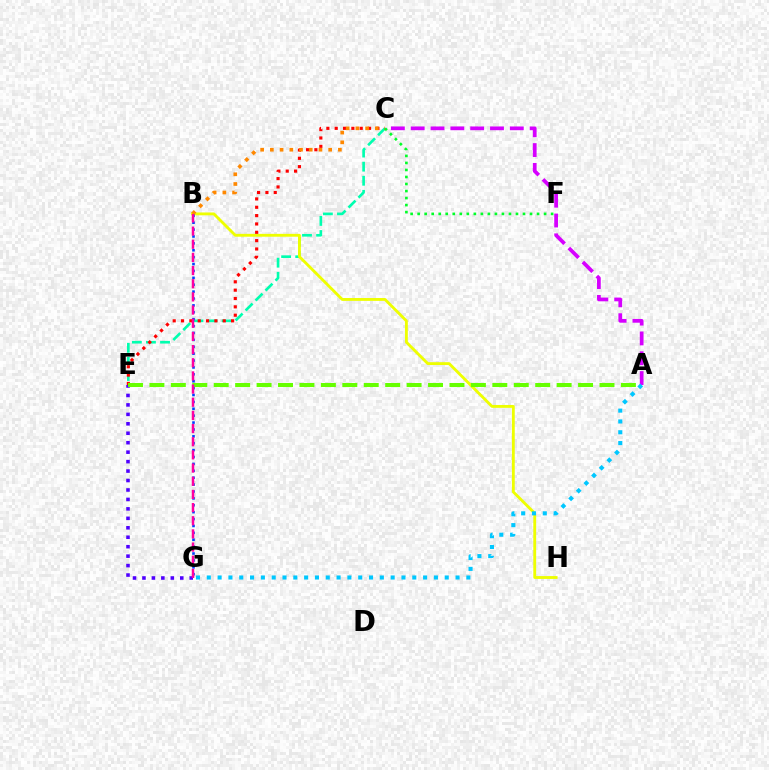{('E', 'G'): [{'color': '#4f00ff', 'line_style': 'dotted', 'thickness': 2.57}], ('C', 'E'): [{'color': '#00ffaf', 'line_style': 'dashed', 'thickness': 1.91}, {'color': '#ff0000', 'line_style': 'dotted', 'thickness': 2.27}], ('B', 'H'): [{'color': '#eeff00', 'line_style': 'solid', 'thickness': 2.05}], ('A', 'C'): [{'color': '#d600ff', 'line_style': 'dashed', 'thickness': 2.69}], ('A', 'G'): [{'color': '#00c7ff', 'line_style': 'dotted', 'thickness': 2.94}], ('C', 'F'): [{'color': '#00ff27', 'line_style': 'dotted', 'thickness': 1.91}], ('B', 'C'): [{'color': '#ff8800', 'line_style': 'dotted', 'thickness': 2.64}], ('B', 'G'): [{'color': '#003fff', 'line_style': 'dotted', 'thickness': 1.87}, {'color': '#ff00a0', 'line_style': 'dashed', 'thickness': 1.79}], ('A', 'E'): [{'color': '#66ff00', 'line_style': 'dashed', 'thickness': 2.91}]}